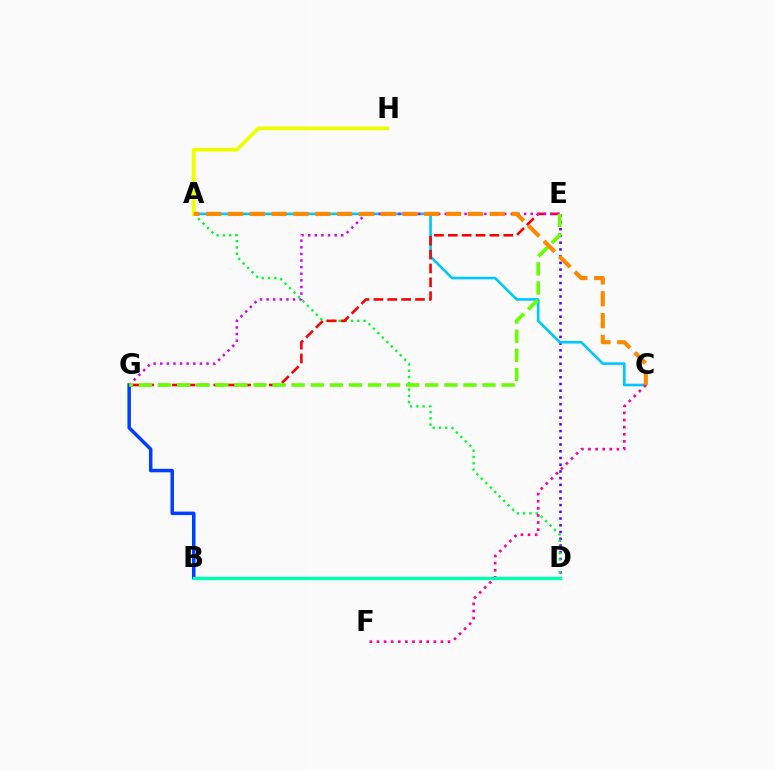{('D', 'E'): [{'color': '#4f00ff', 'line_style': 'dotted', 'thickness': 1.83}], ('A', 'D'): [{'color': '#00ff27', 'line_style': 'dotted', 'thickness': 1.71}], ('A', 'C'): [{'color': '#00c7ff', 'line_style': 'solid', 'thickness': 1.9}, {'color': '#ff8800', 'line_style': 'dashed', 'thickness': 2.96}], ('C', 'F'): [{'color': '#ff00a0', 'line_style': 'dotted', 'thickness': 1.93}], ('E', 'G'): [{'color': '#ff0000', 'line_style': 'dashed', 'thickness': 1.88}, {'color': '#d600ff', 'line_style': 'dotted', 'thickness': 1.8}, {'color': '#66ff00', 'line_style': 'dashed', 'thickness': 2.59}], ('A', 'H'): [{'color': '#eeff00', 'line_style': 'solid', 'thickness': 2.7}], ('B', 'G'): [{'color': '#003fff', 'line_style': 'solid', 'thickness': 2.52}], ('B', 'D'): [{'color': '#00ffaf', 'line_style': 'solid', 'thickness': 2.43}]}